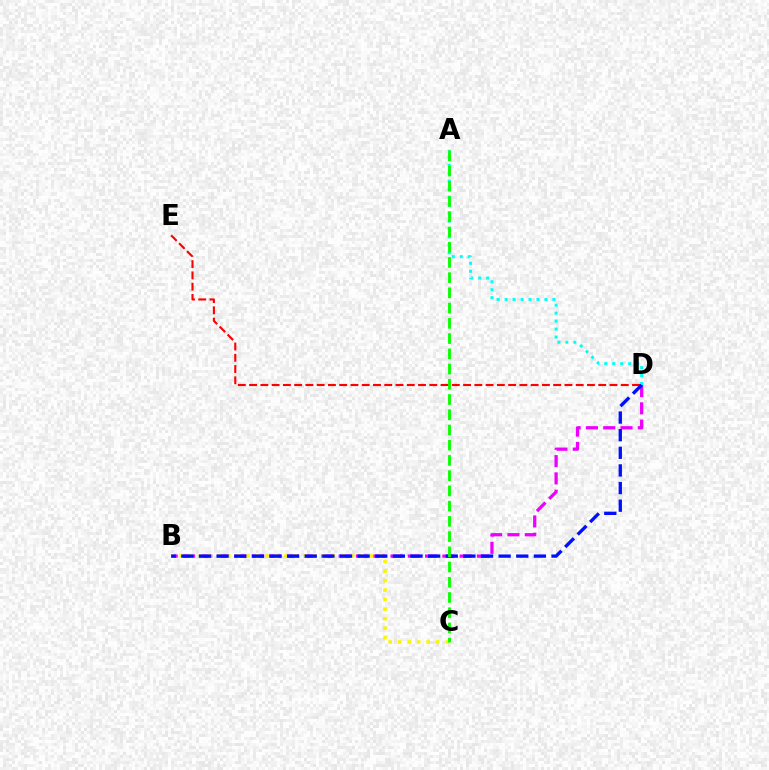{('D', 'E'): [{'color': '#ff0000', 'line_style': 'dashed', 'thickness': 1.53}], ('B', 'D'): [{'color': '#ee00ff', 'line_style': 'dashed', 'thickness': 2.35}, {'color': '#0010ff', 'line_style': 'dashed', 'thickness': 2.39}], ('B', 'C'): [{'color': '#fcf500', 'line_style': 'dotted', 'thickness': 2.58}], ('A', 'D'): [{'color': '#00fff6', 'line_style': 'dotted', 'thickness': 2.16}], ('A', 'C'): [{'color': '#08ff00', 'line_style': 'dashed', 'thickness': 2.07}]}